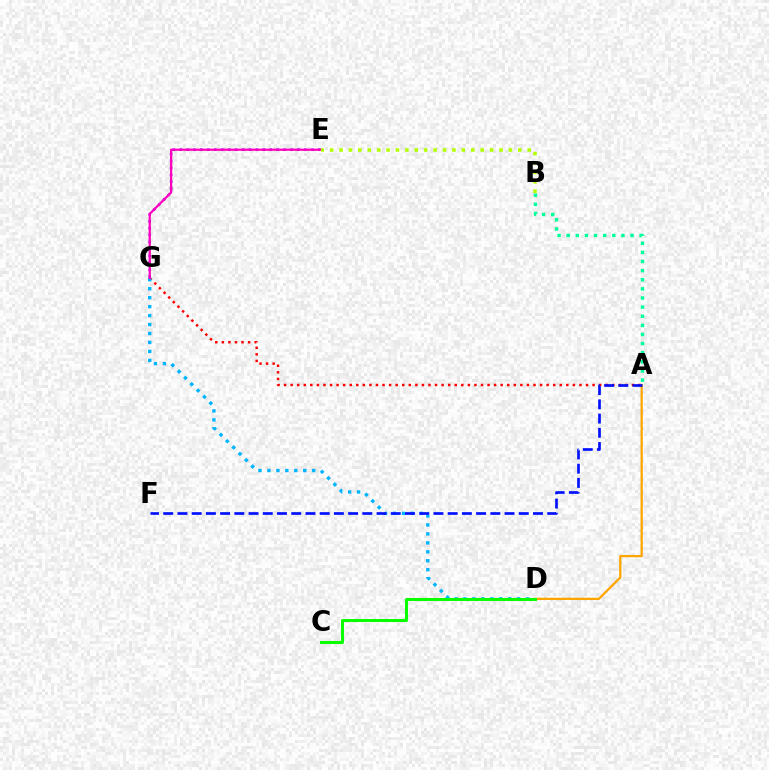{('A', 'G'): [{'color': '#ff0000', 'line_style': 'dotted', 'thickness': 1.78}], ('D', 'G'): [{'color': '#00b5ff', 'line_style': 'dotted', 'thickness': 2.43}], ('E', 'G'): [{'color': '#9b00ff', 'line_style': 'dotted', 'thickness': 1.88}, {'color': '#ff00bd', 'line_style': 'solid', 'thickness': 1.6}], ('A', 'B'): [{'color': '#00ff9d', 'line_style': 'dotted', 'thickness': 2.48}], ('A', 'D'): [{'color': '#ffa500', 'line_style': 'solid', 'thickness': 1.63}], ('C', 'D'): [{'color': '#08ff00', 'line_style': 'solid', 'thickness': 2.17}], ('B', 'E'): [{'color': '#b3ff00', 'line_style': 'dotted', 'thickness': 2.56}], ('A', 'F'): [{'color': '#0010ff', 'line_style': 'dashed', 'thickness': 1.93}]}